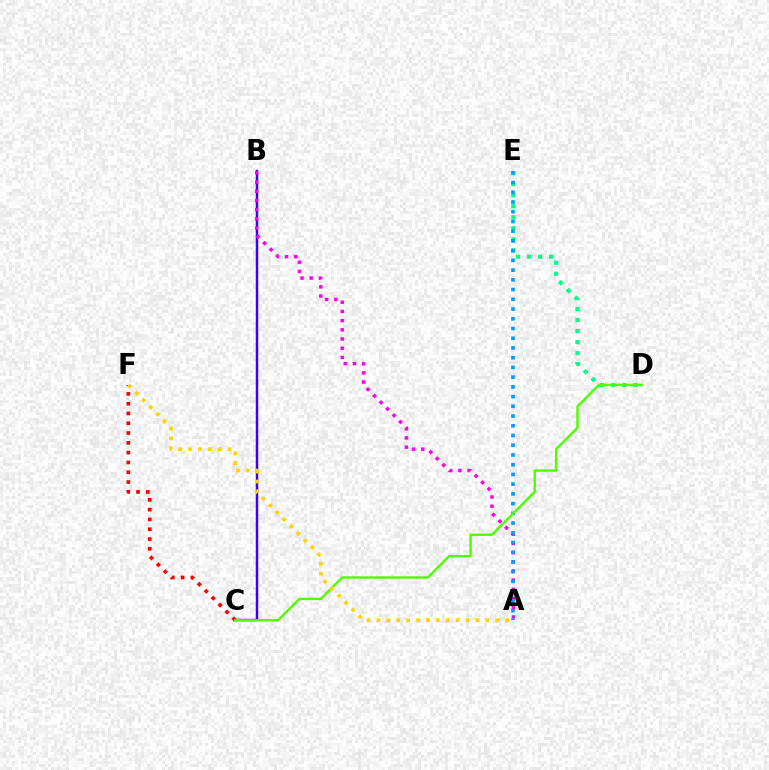{('D', 'E'): [{'color': '#00ff86', 'line_style': 'dotted', 'thickness': 3.0}], ('B', 'C'): [{'color': '#3700ff', 'line_style': 'solid', 'thickness': 1.77}], ('A', 'B'): [{'color': '#ff00ed', 'line_style': 'dotted', 'thickness': 2.5}], ('C', 'F'): [{'color': '#ff0000', 'line_style': 'dotted', 'thickness': 2.66}], ('A', 'E'): [{'color': '#009eff', 'line_style': 'dotted', 'thickness': 2.64}], ('C', 'D'): [{'color': '#4fff00', 'line_style': 'solid', 'thickness': 1.73}], ('A', 'F'): [{'color': '#ffd500', 'line_style': 'dotted', 'thickness': 2.69}]}